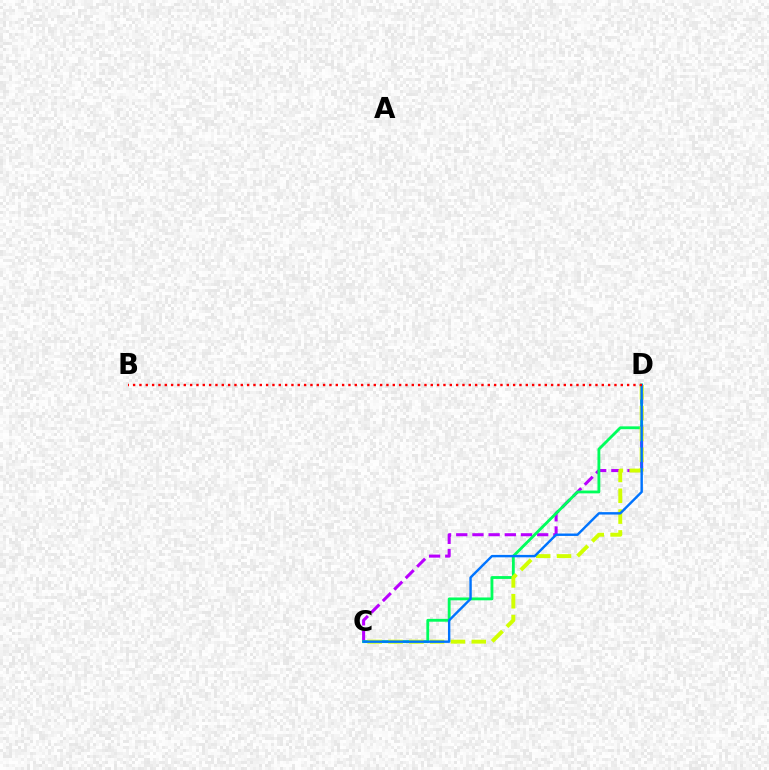{('C', 'D'): [{'color': '#b900ff', 'line_style': 'dashed', 'thickness': 2.2}, {'color': '#00ff5c', 'line_style': 'solid', 'thickness': 2.04}, {'color': '#d1ff00', 'line_style': 'dashed', 'thickness': 2.83}, {'color': '#0074ff', 'line_style': 'solid', 'thickness': 1.74}], ('B', 'D'): [{'color': '#ff0000', 'line_style': 'dotted', 'thickness': 1.72}]}